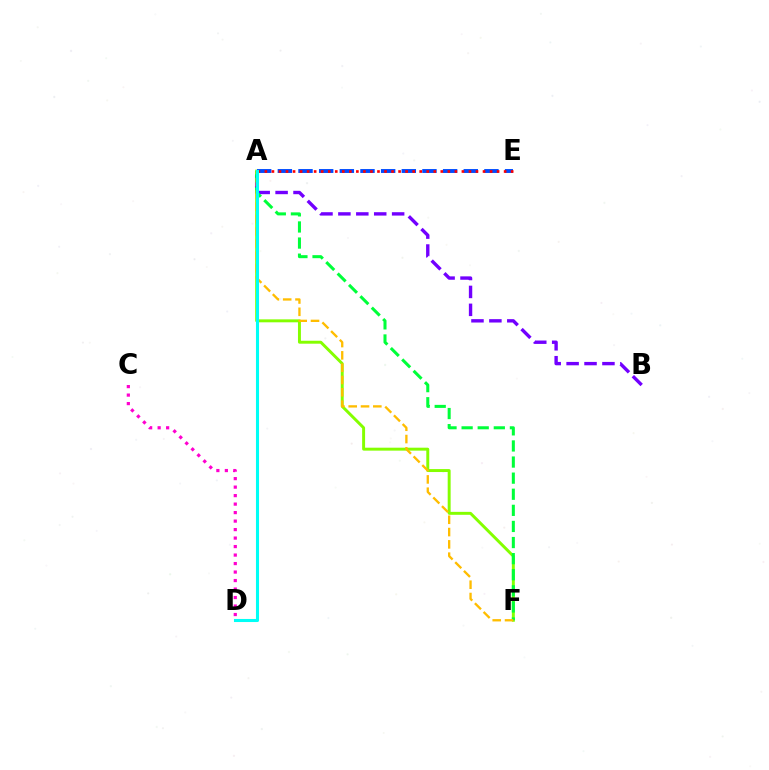{('A', 'F'): [{'color': '#84ff00', 'line_style': 'solid', 'thickness': 2.12}, {'color': '#00ff39', 'line_style': 'dashed', 'thickness': 2.19}, {'color': '#ffbd00', 'line_style': 'dashed', 'thickness': 1.67}], ('C', 'D'): [{'color': '#ff00cf', 'line_style': 'dotted', 'thickness': 2.31}], ('A', 'B'): [{'color': '#7200ff', 'line_style': 'dashed', 'thickness': 2.43}], ('A', 'E'): [{'color': '#004bff', 'line_style': 'dashed', 'thickness': 2.81}, {'color': '#ff0000', 'line_style': 'dotted', 'thickness': 1.91}], ('A', 'D'): [{'color': '#00fff6', 'line_style': 'solid', 'thickness': 2.21}]}